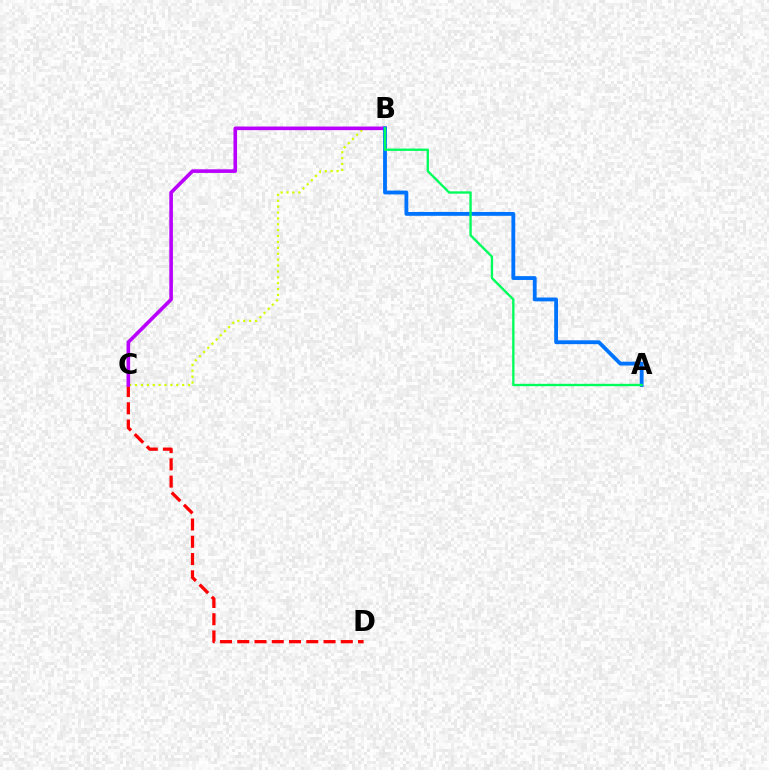{('B', 'C'): [{'color': '#d1ff00', 'line_style': 'dotted', 'thickness': 1.6}, {'color': '#b900ff', 'line_style': 'solid', 'thickness': 2.6}], ('C', 'D'): [{'color': '#ff0000', 'line_style': 'dashed', 'thickness': 2.34}], ('A', 'B'): [{'color': '#0074ff', 'line_style': 'solid', 'thickness': 2.76}, {'color': '#00ff5c', 'line_style': 'solid', 'thickness': 1.69}]}